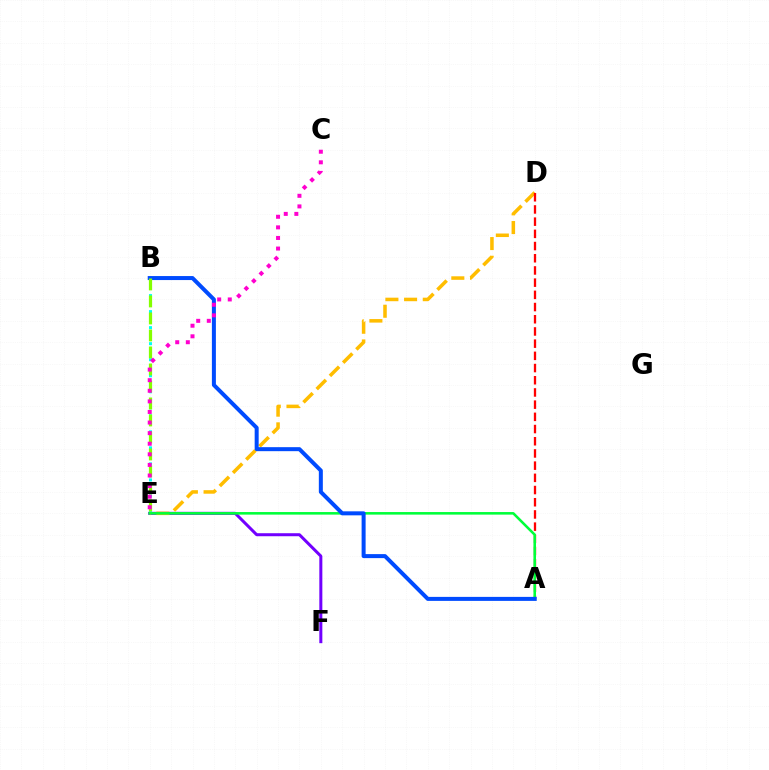{('E', 'F'): [{'color': '#7200ff', 'line_style': 'solid', 'thickness': 2.17}], ('B', 'E'): [{'color': '#00fff6', 'line_style': 'dotted', 'thickness': 2.18}, {'color': '#84ff00', 'line_style': 'dashed', 'thickness': 2.31}], ('D', 'E'): [{'color': '#ffbd00', 'line_style': 'dashed', 'thickness': 2.54}], ('A', 'D'): [{'color': '#ff0000', 'line_style': 'dashed', 'thickness': 1.66}], ('A', 'E'): [{'color': '#00ff39', 'line_style': 'solid', 'thickness': 1.85}], ('A', 'B'): [{'color': '#004bff', 'line_style': 'solid', 'thickness': 2.88}], ('C', 'E'): [{'color': '#ff00cf', 'line_style': 'dotted', 'thickness': 2.88}]}